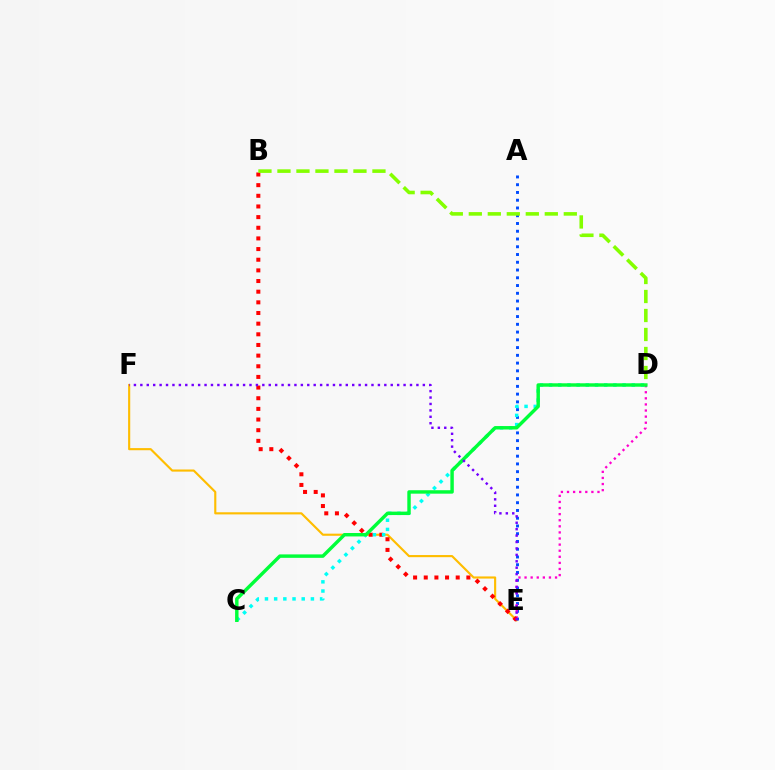{('E', 'F'): [{'color': '#ffbd00', 'line_style': 'solid', 'thickness': 1.54}, {'color': '#7200ff', 'line_style': 'dotted', 'thickness': 1.74}], ('A', 'E'): [{'color': '#004bff', 'line_style': 'dotted', 'thickness': 2.11}], ('D', 'E'): [{'color': '#ff00cf', 'line_style': 'dotted', 'thickness': 1.66}], ('B', 'E'): [{'color': '#ff0000', 'line_style': 'dotted', 'thickness': 2.89}], ('C', 'D'): [{'color': '#00fff6', 'line_style': 'dotted', 'thickness': 2.5}, {'color': '#00ff39', 'line_style': 'solid', 'thickness': 2.48}], ('B', 'D'): [{'color': '#84ff00', 'line_style': 'dashed', 'thickness': 2.58}]}